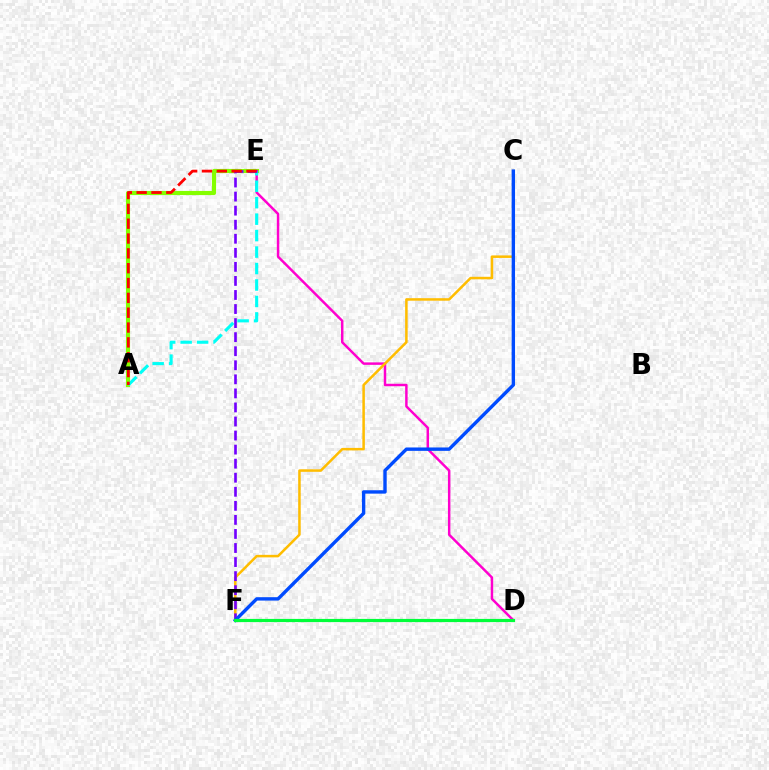{('A', 'E'): [{'color': '#84ff00', 'line_style': 'solid', 'thickness': 2.97}, {'color': '#00fff6', 'line_style': 'dashed', 'thickness': 2.24}, {'color': '#ff0000', 'line_style': 'dashed', 'thickness': 2.02}], ('D', 'E'): [{'color': '#ff00cf', 'line_style': 'solid', 'thickness': 1.78}], ('C', 'F'): [{'color': '#ffbd00', 'line_style': 'solid', 'thickness': 1.82}, {'color': '#004bff', 'line_style': 'solid', 'thickness': 2.44}], ('E', 'F'): [{'color': '#7200ff', 'line_style': 'dashed', 'thickness': 1.91}], ('D', 'F'): [{'color': '#00ff39', 'line_style': 'solid', 'thickness': 2.29}]}